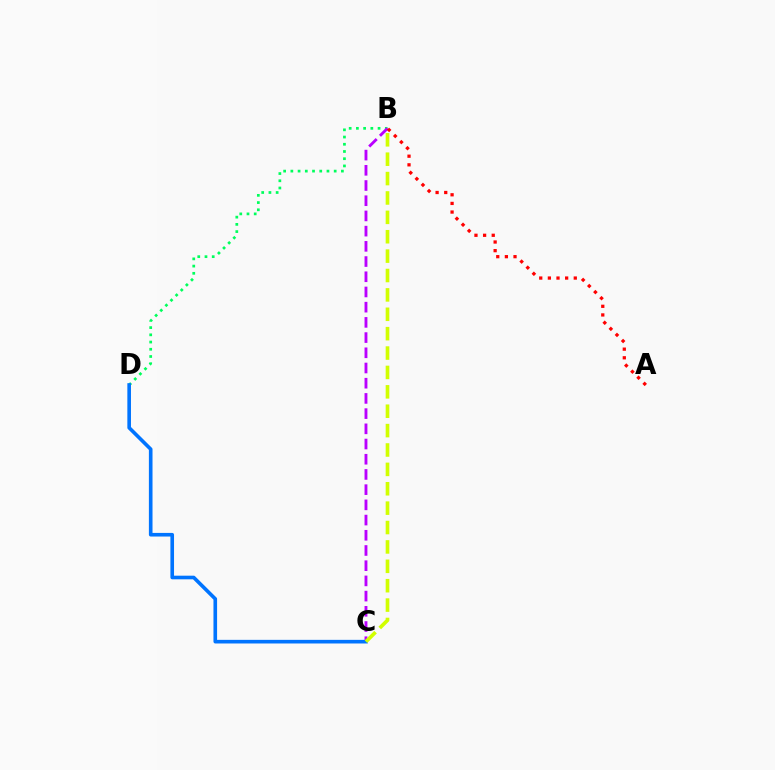{('B', 'D'): [{'color': '#00ff5c', 'line_style': 'dotted', 'thickness': 1.96}], ('B', 'C'): [{'color': '#b900ff', 'line_style': 'dashed', 'thickness': 2.07}, {'color': '#d1ff00', 'line_style': 'dashed', 'thickness': 2.63}], ('C', 'D'): [{'color': '#0074ff', 'line_style': 'solid', 'thickness': 2.61}], ('A', 'B'): [{'color': '#ff0000', 'line_style': 'dotted', 'thickness': 2.35}]}